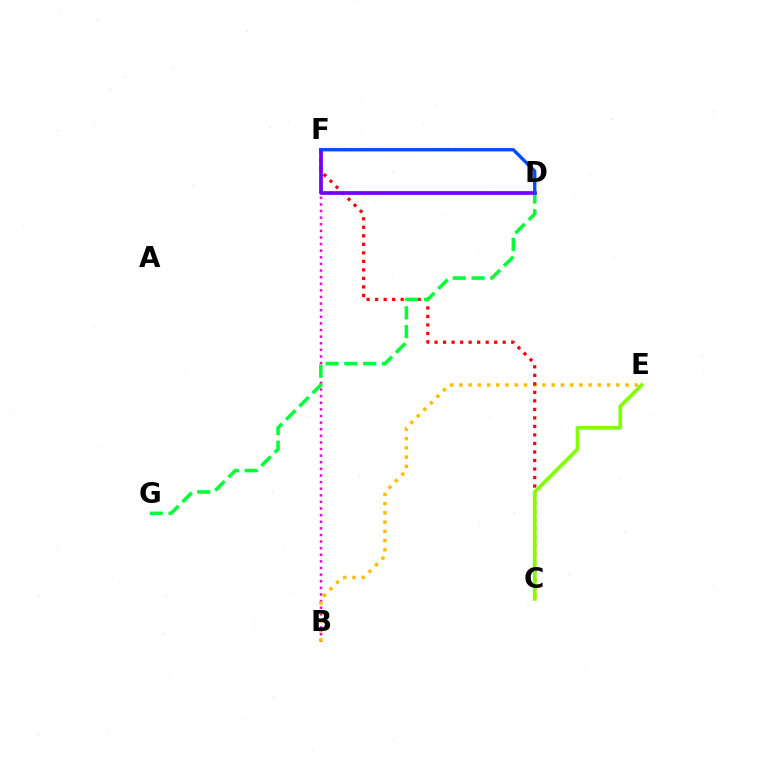{('B', 'F'): [{'color': '#ff00cf', 'line_style': 'dotted', 'thickness': 1.8}], ('B', 'E'): [{'color': '#ffbd00', 'line_style': 'dotted', 'thickness': 2.51}], ('C', 'F'): [{'color': '#ff0000', 'line_style': 'dotted', 'thickness': 2.31}], ('D', 'G'): [{'color': '#00ff39', 'line_style': 'dashed', 'thickness': 2.55}], ('D', 'F'): [{'color': '#00fff6', 'line_style': 'dotted', 'thickness': 2.07}, {'color': '#7200ff', 'line_style': 'solid', 'thickness': 2.67}, {'color': '#004bff', 'line_style': 'solid', 'thickness': 2.39}], ('C', 'E'): [{'color': '#84ff00', 'line_style': 'solid', 'thickness': 2.69}]}